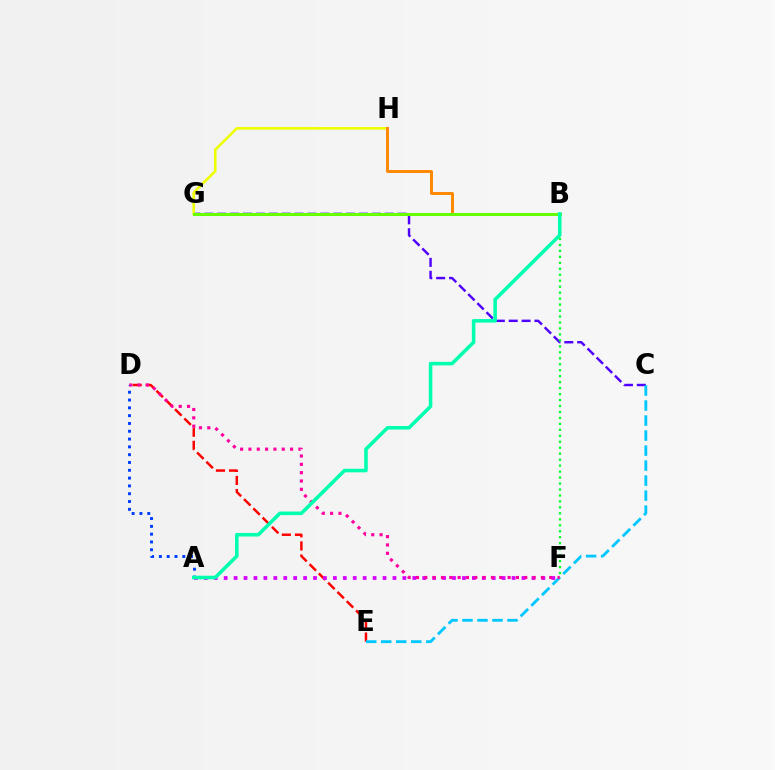{('D', 'E'): [{'color': '#ff0000', 'line_style': 'dashed', 'thickness': 1.78}], ('A', 'F'): [{'color': '#d600ff', 'line_style': 'dotted', 'thickness': 2.7}], ('C', 'G'): [{'color': '#4f00ff', 'line_style': 'dashed', 'thickness': 1.75}], ('C', 'E'): [{'color': '#00c7ff', 'line_style': 'dashed', 'thickness': 2.04}], ('G', 'H'): [{'color': '#eeff00', 'line_style': 'solid', 'thickness': 1.87}], ('D', 'F'): [{'color': '#ff00a0', 'line_style': 'dotted', 'thickness': 2.26}], ('B', 'F'): [{'color': '#00ff27', 'line_style': 'dotted', 'thickness': 1.62}], ('A', 'D'): [{'color': '#003fff', 'line_style': 'dotted', 'thickness': 2.12}], ('B', 'H'): [{'color': '#ff8800', 'line_style': 'solid', 'thickness': 2.11}], ('B', 'G'): [{'color': '#66ff00', 'line_style': 'solid', 'thickness': 2.18}], ('A', 'B'): [{'color': '#00ffaf', 'line_style': 'solid', 'thickness': 2.55}]}